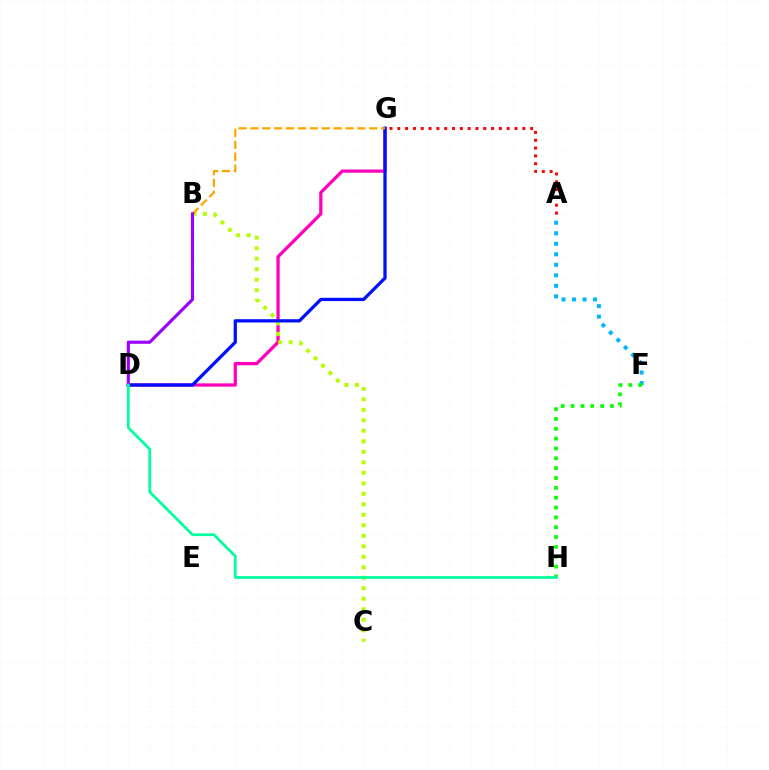{('A', 'F'): [{'color': '#00b5ff', 'line_style': 'dotted', 'thickness': 2.86}], ('D', 'G'): [{'color': '#ff00bd', 'line_style': 'solid', 'thickness': 2.34}, {'color': '#0010ff', 'line_style': 'solid', 'thickness': 2.36}], ('F', 'H'): [{'color': '#08ff00', 'line_style': 'dotted', 'thickness': 2.67}], ('B', 'C'): [{'color': '#b3ff00', 'line_style': 'dotted', 'thickness': 2.85}], ('A', 'G'): [{'color': '#ff0000', 'line_style': 'dotted', 'thickness': 2.12}], ('B', 'G'): [{'color': '#ffa500', 'line_style': 'dashed', 'thickness': 1.62}], ('B', 'D'): [{'color': '#9b00ff', 'line_style': 'solid', 'thickness': 2.25}], ('D', 'H'): [{'color': '#00ff9d', 'line_style': 'solid', 'thickness': 1.97}]}